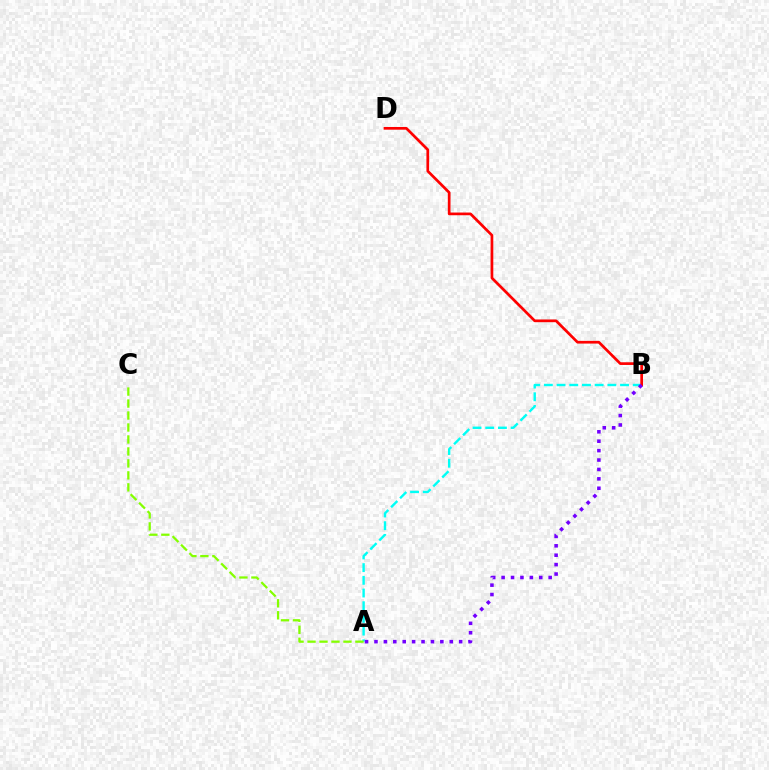{('A', 'B'): [{'color': '#00fff6', 'line_style': 'dashed', 'thickness': 1.72}, {'color': '#7200ff', 'line_style': 'dotted', 'thickness': 2.56}], ('A', 'C'): [{'color': '#84ff00', 'line_style': 'dashed', 'thickness': 1.63}], ('B', 'D'): [{'color': '#ff0000', 'line_style': 'solid', 'thickness': 1.95}]}